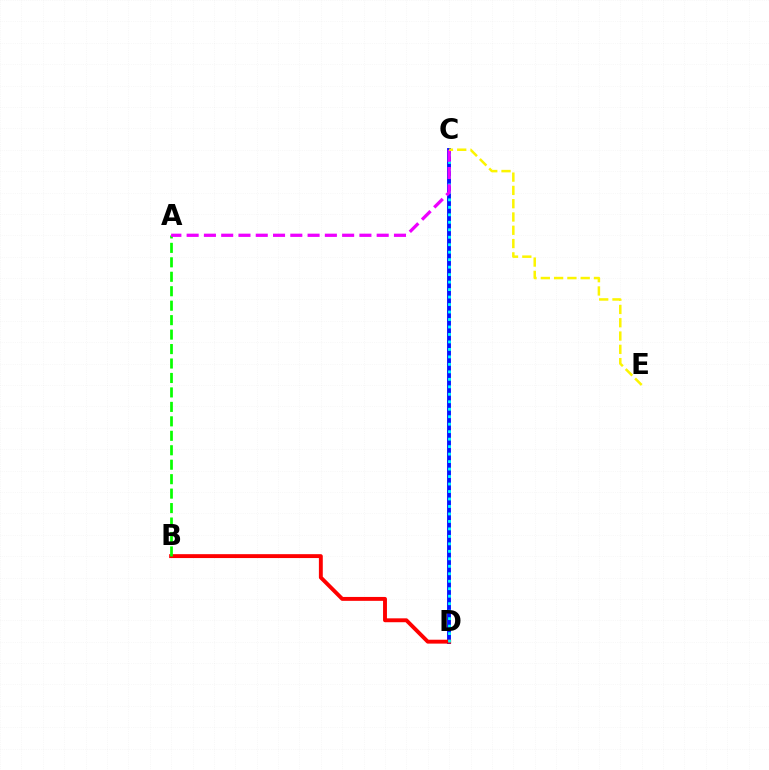{('C', 'D'): [{'color': '#0010ff', 'line_style': 'solid', 'thickness': 2.78}, {'color': '#00fff6', 'line_style': 'dotted', 'thickness': 2.03}], ('B', 'D'): [{'color': '#ff0000', 'line_style': 'solid', 'thickness': 2.8}], ('A', 'B'): [{'color': '#08ff00', 'line_style': 'dashed', 'thickness': 1.96}], ('A', 'C'): [{'color': '#ee00ff', 'line_style': 'dashed', 'thickness': 2.35}], ('C', 'E'): [{'color': '#fcf500', 'line_style': 'dashed', 'thickness': 1.81}]}